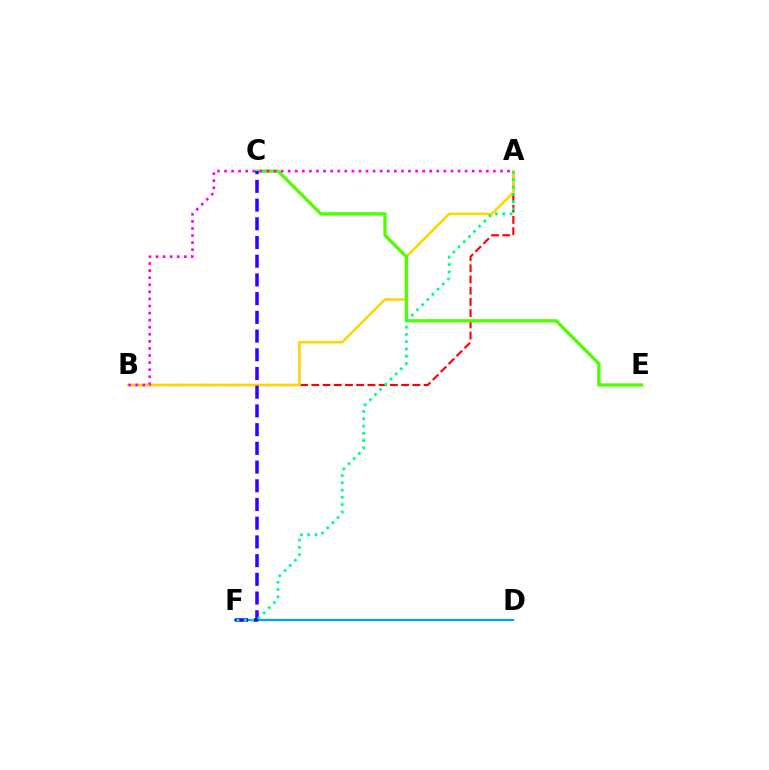{('A', 'B'): [{'color': '#ff0000', 'line_style': 'dashed', 'thickness': 1.52}, {'color': '#ffd500', 'line_style': 'solid', 'thickness': 1.83}, {'color': '#ff00ed', 'line_style': 'dotted', 'thickness': 1.92}], ('C', 'E'): [{'color': '#4fff00', 'line_style': 'solid', 'thickness': 2.37}], ('D', 'F'): [{'color': '#009eff', 'line_style': 'solid', 'thickness': 1.57}], ('C', 'F'): [{'color': '#3700ff', 'line_style': 'dashed', 'thickness': 2.54}], ('A', 'F'): [{'color': '#00ff86', 'line_style': 'dotted', 'thickness': 1.98}]}